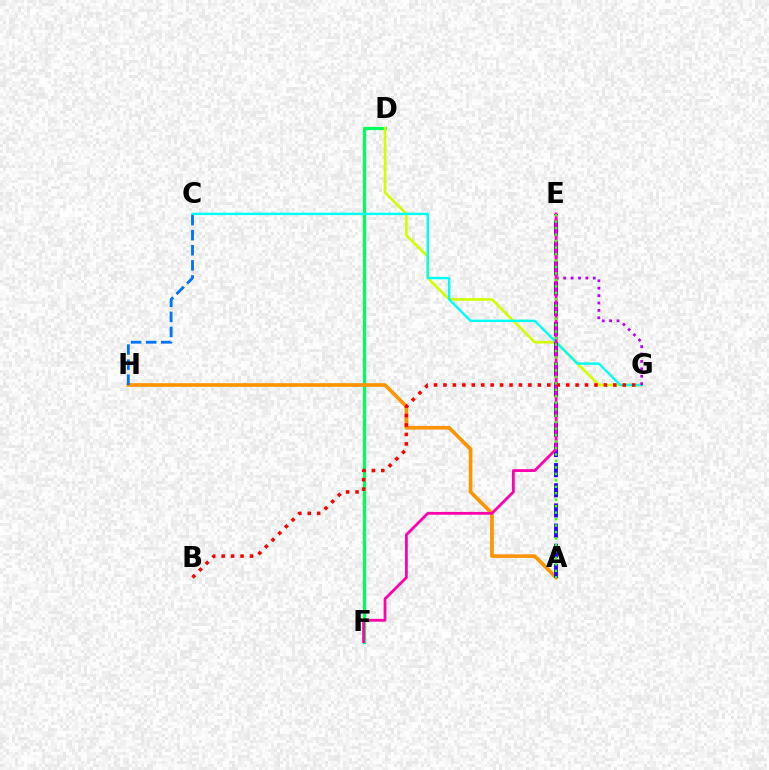{('D', 'F'): [{'color': '#00ff5c', 'line_style': 'solid', 'thickness': 2.34}], ('D', 'G'): [{'color': '#d1ff00', 'line_style': 'solid', 'thickness': 1.92}], ('A', 'H'): [{'color': '#ff9400', 'line_style': 'solid', 'thickness': 2.64}], ('C', 'H'): [{'color': '#0074ff', 'line_style': 'dashed', 'thickness': 2.05}], ('C', 'G'): [{'color': '#00fff6', 'line_style': 'solid', 'thickness': 1.75}], ('A', 'E'): [{'color': '#2500ff', 'line_style': 'dashed', 'thickness': 2.74}, {'color': '#3dff00', 'line_style': 'dotted', 'thickness': 1.76}], ('E', 'G'): [{'color': '#b900ff', 'line_style': 'dotted', 'thickness': 2.01}], ('E', 'F'): [{'color': '#ff00ac', 'line_style': 'solid', 'thickness': 2.02}], ('B', 'G'): [{'color': '#ff0000', 'line_style': 'dotted', 'thickness': 2.56}]}